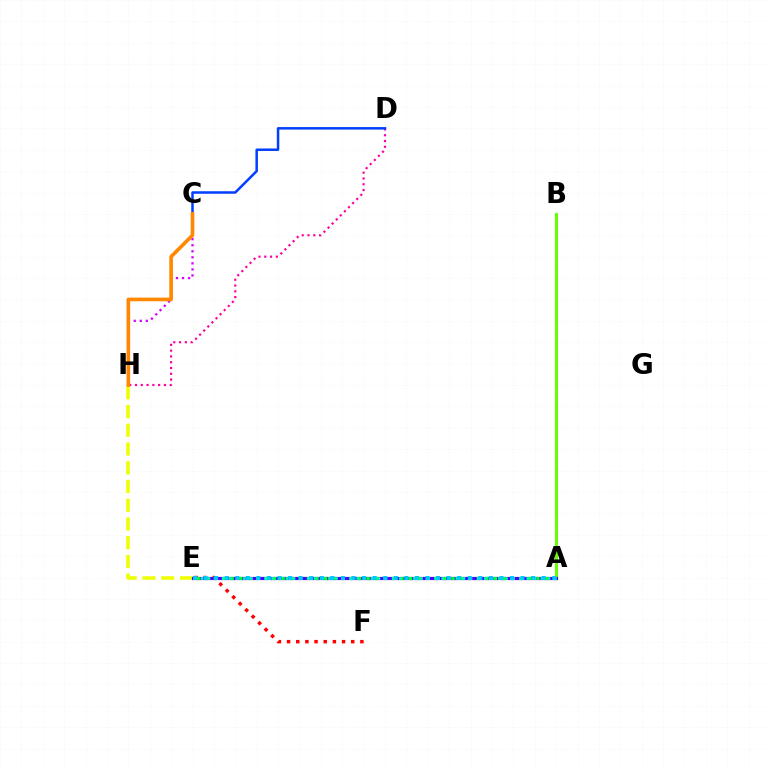{('A', 'B'): [{'color': '#66ff00', 'line_style': 'solid', 'thickness': 2.17}], ('E', 'F'): [{'color': '#ff0000', 'line_style': 'dotted', 'thickness': 2.49}], ('E', 'H'): [{'color': '#eeff00', 'line_style': 'dashed', 'thickness': 2.55}], ('A', 'E'): [{'color': '#4f00ff', 'line_style': 'solid', 'thickness': 2.3}, {'color': '#00ff27', 'line_style': 'dotted', 'thickness': 2.31}, {'color': '#00ffaf', 'line_style': 'dotted', 'thickness': 1.92}, {'color': '#00c7ff', 'line_style': 'dotted', 'thickness': 2.87}], ('C', 'H'): [{'color': '#d600ff', 'line_style': 'dotted', 'thickness': 1.64}, {'color': '#ff8800', 'line_style': 'solid', 'thickness': 2.62}], ('D', 'H'): [{'color': '#ff00a0', 'line_style': 'dotted', 'thickness': 1.57}], ('C', 'D'): [{'color': '#003fff', 'line_style': 'solid', 'thickness': 1.81}]}